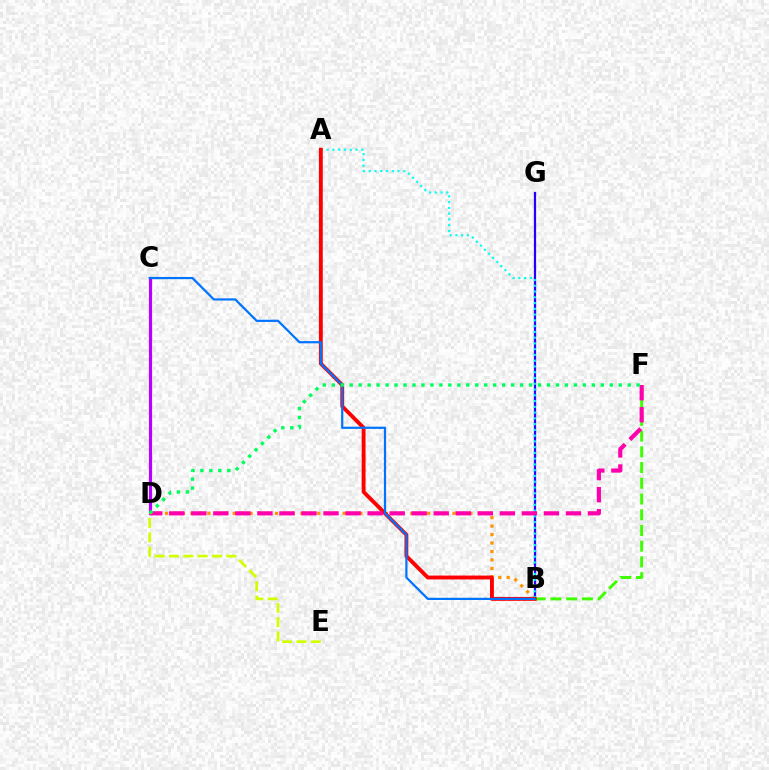{('B', 'D'): [{'color': '#ff9400', 'line_style': 'dotted', 'thickness': 2.3}], ('C', 'D'): [{'color': '#b900ff', 'line_style': 'solid', 'thickness': 2.28}], ('B', 'G'): [{'color': '#2500ff', 'line_style': 'solid', 'thickness': 1.61}], ('B', 'F'): [{'color': '#3dff00', 'line_style': 'dashed', 'thickness': 2.14}], ('A', 'B'): [{'color': '#00fff6', 'line_style': 'dotted', 'thickness': 1.57}, {'color': '#ff0000', 'line_style': 'solid', 'thickness': 2.79}], ('B', 'C'): [{'color': '#0074ff', 'line_style': 'solid', 'thickness': 1.59}], ('D', 'F'): [{'color': '#ff00ac', 'line_style': 'dashed', 'thickness': 2.99}, {'color': '#00ff5c', 'line_style': 'dotted', 'thickness': 2.44}], ('D', 'E'): [{'color': '#d1ff00', 'line_style': 'dashed', 'thickness': 1.95}]}